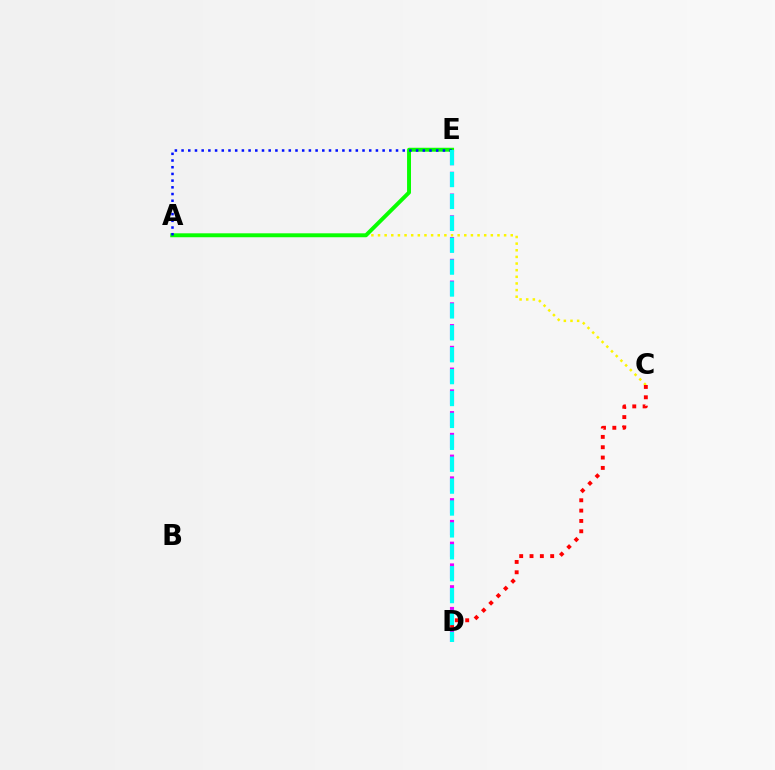{('A', 'C'): [{'color': '#fcf500', 'line_style': 'dotted', 'thickness': 1.8}], ('A', 'E'): [{'color': '#08ff00', 'line_style': 'solid', 'thickness': 2.83}, {'color': '#0010ff', 'line_style': 'dotted', 'thickness': 1.82}], ('C', 'D'): [{'color': '#ff0000', 'line_style': 'dotted', 'thickness': 2.81}], ('D', 'E'): [{'color': '#ee00ff', 'line_style': 'dashed', 'thickness': 2.96}, {'color': '#00fff6', 'line_style': 'dashed', 'thickness': 2.97}]}